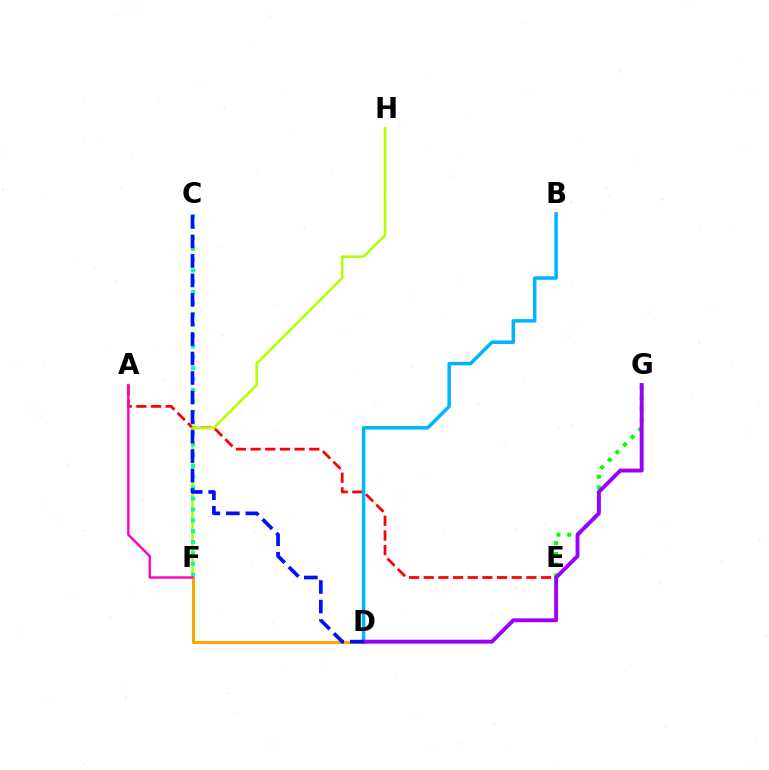{('E', 'G'): [{'color': '#08ff00', 'line_style': 'dotted', 'thickness': 2.92}], ('D', 'F'): [{'color': '#ffa500', 'line_style': 'solid', 'thickness': 2.2}], ('A', 'E'): [{'color': '#ff0000', 'line_style': 'dashed', 'thickness': 1.99}], ('F', 'H'): [{'color': '#b3ff00', 'line_style': 'solid', 'thickness': 1.84}], ('C', 'F'): [{'color': '#00ff9d', 'line_style': 'dotted', 'thickness': 2.95}], ('B', 'D'): [{'color': '#00b5ff', 'line_style': 'solid', 'thickness': 2.52}], ('A', 'F'): [{'color': '#ff00bd', 'line_style': 'solid', 'thickness': 1.72}], ('D', 'G'): [{'color': '#9b00ff', 'line_style': 'solid', 'thickness': 2.8}], ('C', 'D'): [{'color': '#0010ff', 'line_style': 'dashed', 'thickness': 2.65}]}